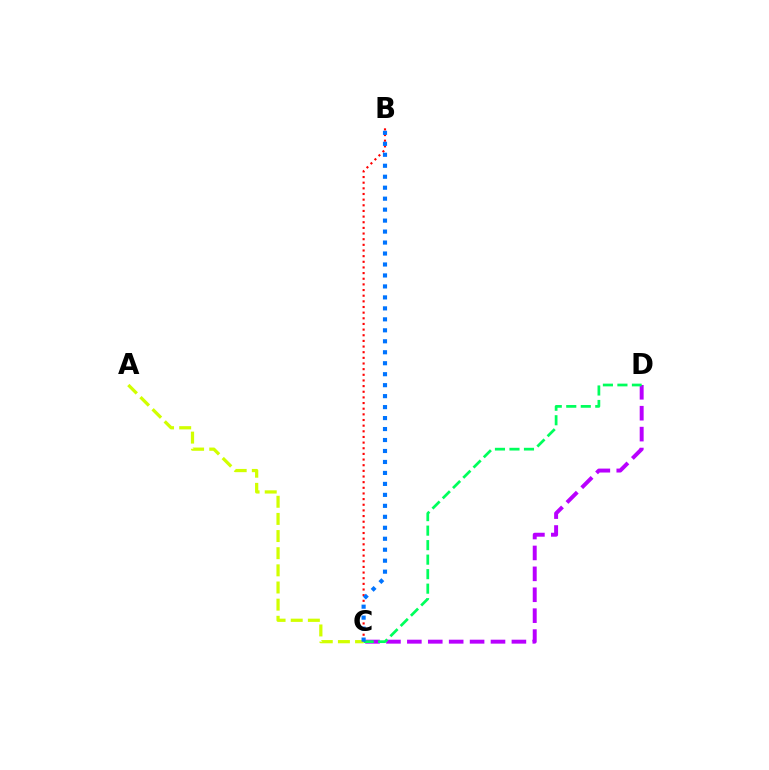{('C', 'D'): [{'color': '#b900ff', 'line_style': 'dashed', 'thickness': 2.84}, {'color': '#00ff5c', 'line_style': 'dashed', 'thickness': 1.97}], ('A', 'C'): [{'color': '#d1ff00', 'line_style': 'dashed', 'thickness': 2.33}], ('B', 'C'): [{'color': '#ff0000', 'line_style': 'dotted', 'thickness': 1.54}, {'color': '#0074ff', 'line_style': 'dotted', 'thickness': 2.98}]}